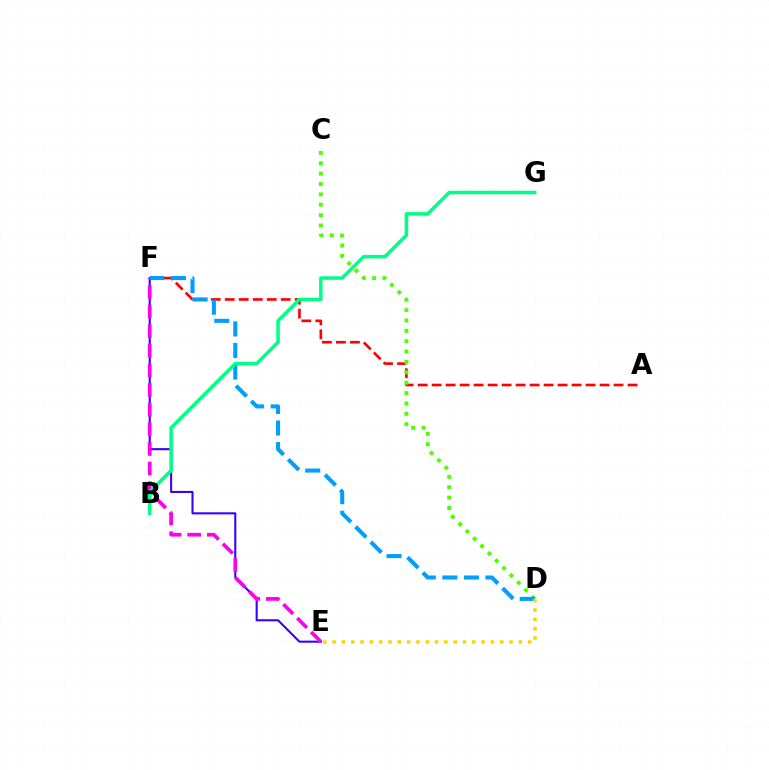{('A', 'F'): [{'color': '#ff0000', 'line_style': 'dashed', 'thickness': 1.9}], ('E', 'F'): [{'color': '#3700ff', 'line_style': 'solid', 'thickness': 1.5}, {'color': '#ff00ed', 'line_style': 'dashed', 'thickness': 2.67}], ('C', 'D'): [{'color': '#4fff00', 'line_style': 'dotted', 'thickness': 2.82}], ('D', 'F'): [{'color': '#009eff', 'line_style': 'dashed', 'thickness': 2.93}], ('B', 'G'): [{'color': '#00ff86', 'line_style': 'solid', 'thickness': 2.54}], ('D', 'E'): [{'color': '#ffd500', 'line_style': 'dotted', 'thickness': 2.53}]}